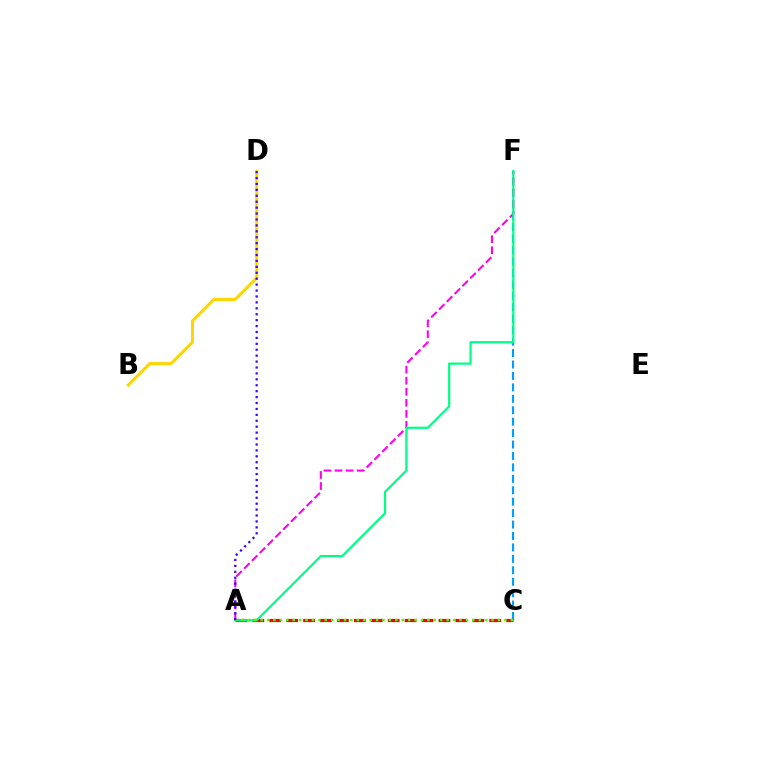{('C', 'F'): [{'color': '#009eff', 'line_style': 'dashed', 'thickness': 1.55}], ('B', 'D'): [{'color': '#ffd500', 'line_style': 'solid', 'thickness': 2.17}], ('A', 'C'): [{'color': '#ff0000', 'line_style': 'dashed', 'thickness': 2.3}, {'color': '#4fff00', 'line_style': 'dotted', 'thickness': 1.74}], ('A', 'F'): [{'color': '#ff00ed', 'line_style': 'dashed', 'thickness': 1.5}, {'color': '#00ff86', 'line_style': 'solid', 'thickness': 1.6}], ('A', 'D'): [{'color': '#3700ff', 'line_style': 'dotted', 'thickness': 1.61}]}